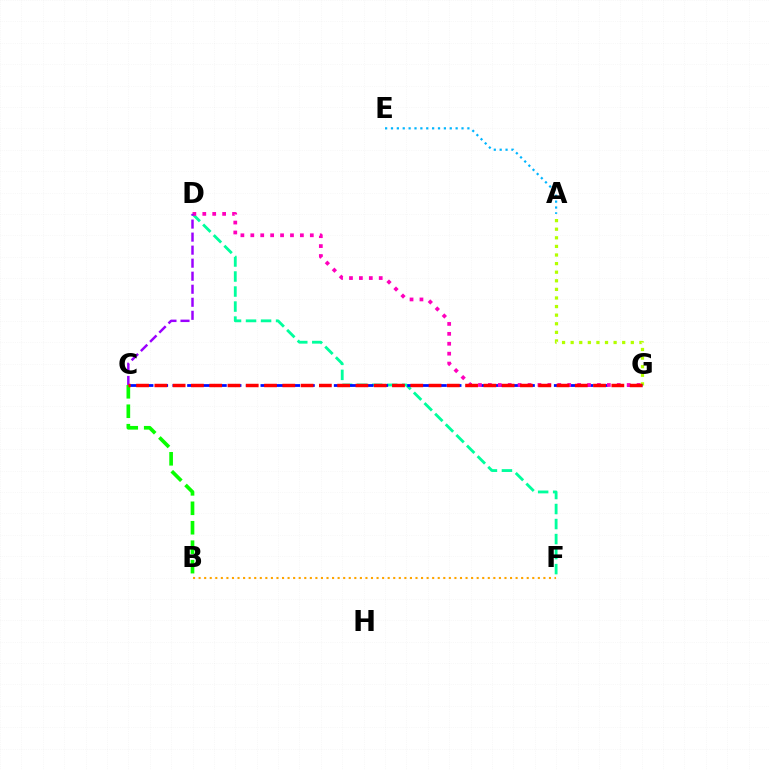{('B', 'F'): [{'color': '#ffa500', 'line_style': 'dotted', 'thickness': 1.51}], ('A', 'G'): [{'color': '#b3ff00', 'line_style': 'dotted', 'thickness': 2.34}], ('D', 'F'): [{'color': '#00ff9d', 'line_style': 'dashed', 'thickness': 2.04}], ('C', 'G'): [{'color': '#0010ff', 'line_style': 'dashed', 'thickness': 1.99}, {'color': '#ff0000', 'line_style': 'dashed', 'thickness': 2.48}], ('D', 'G'): [{'color': '#ff00bd', 'line_style': 'dotted', 'thickness': 2.69}], ('B', 'C'): [{'color': '#08ff00', 'line_style': 'dashed', 'thickness': 2.64}], ('C', 'D'): [{'color': '#9b00ff', 'line_style': 'dashed', 'thickness': 1.77}], ('A', 'E'): [{'color': '#00b5ff', 'line_style': 'dotted', 'thickness': 1.6}]}